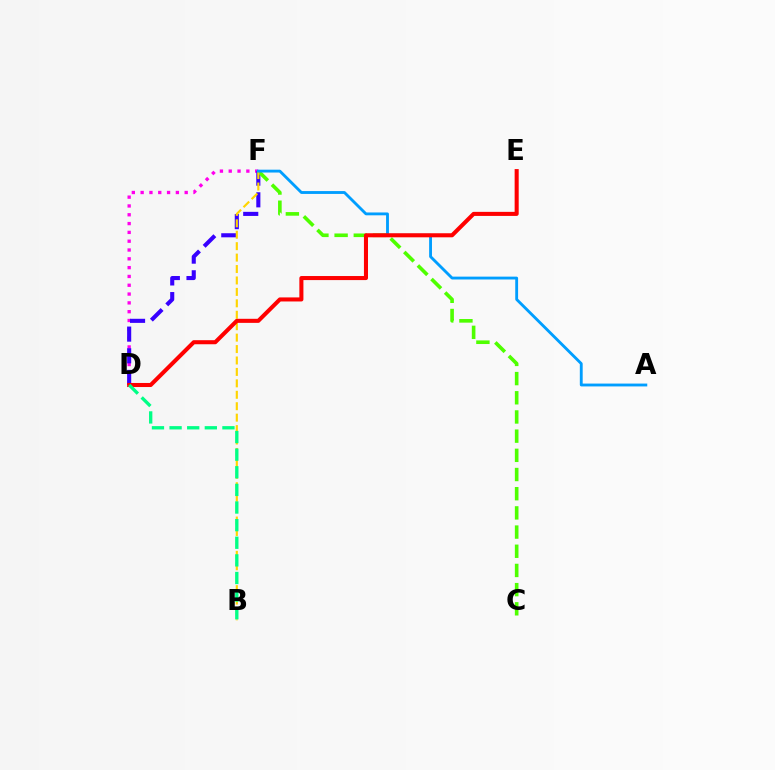{('D', 'F'): [{'color': '#ff00ed', 'line_style': 'dotted', 'thickness': 2.39}, {'color': '#3700ff', 'line_style': 'dashed', 'thickness': 2.94}], ('C', 'F'): [{'color': '#4fff00', 'line_style': 'dashed', 'thickness': 2.61}], ('B', 'F'): [{'color': '#ffd500', 'line_style': 'dashed', 'thickness': 1.55}], ('A', 'F'): [{'color': '#009eff', 'line_style': 'solid', 'thickness': 2.05}], ('D', 'E'): [{'color': '#ff0000', 'line_style': 'solid', 'thickness': 2.92}], ('B', 'D'): [{'color': '#00ff86', 'line_style': 'dashed', 'thickness': 2.39}]}